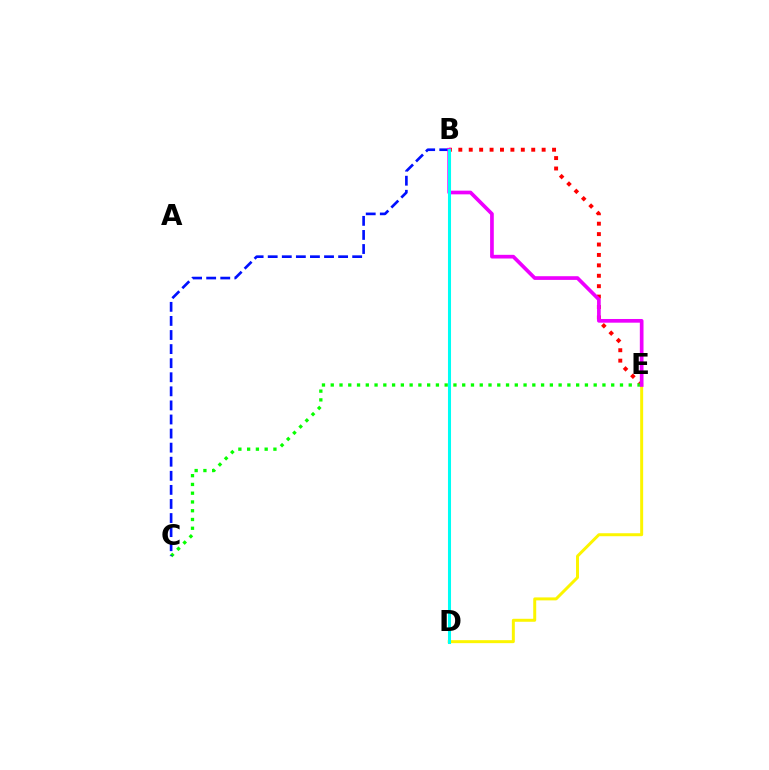{('B', 'E'): [{'color': '#ff0000', 'line_style': 'dotted', 'thickness': 2.83}, {'color': '#ee00ff', 'line_style': 'solid', 'thickness': 2.65}], ('D', 'E'): [{'color': '#fcf500', 'line_style': 'solid', 'thickness': 2.14}], ('C', 'E'): [{'color': '#08ff00', 'line_style': 'dotted', 'thickness': 2.38}], ('B', 'C'): [{'color': '#0010ff', 'line_style': 'dashed', 'thickness': 1.91}], ('B', 'D'): [{'color': '#00fff6', 'line_style': 'solid', 'thickness': 2.2}]}